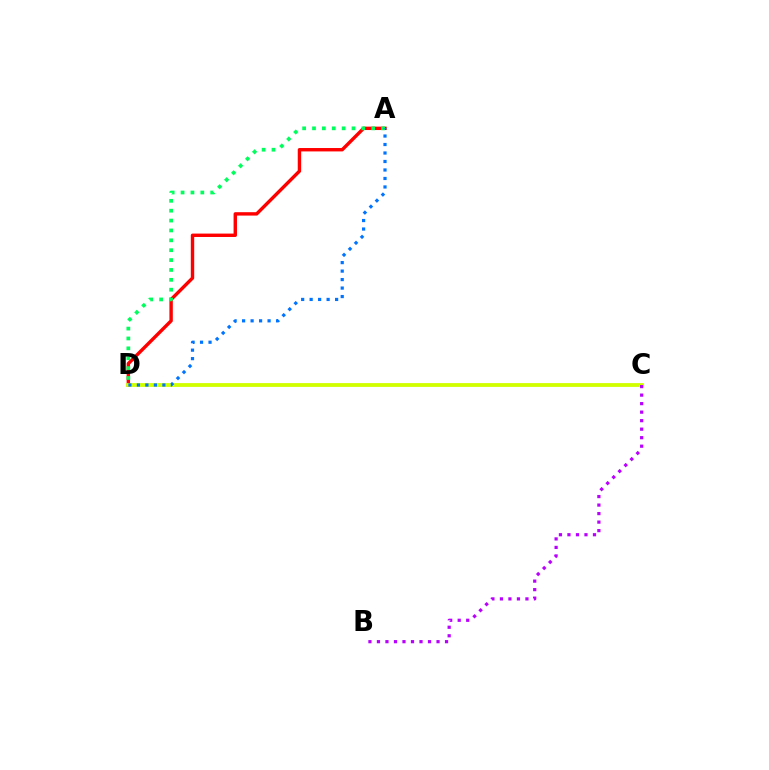{('A', 'D'): [{'color': '#ff0000', 'line_style': 'solid', 'thickness': 2.45}, {'color': '#00ff5c', 'line_style': 'dotted', 'thickness': 2.68}, {'color': '#0074ff', 'line_style': 'dotted', 'thickness': 2.31}], ('C', 'D'): [{'color': '#d1ff00', 'line_style': 'solid', 'thickness': 2.73}], ('B', 'C'): [{'color': '#b900ff', 'line_style': 'dotted', 'thickness': 2.31}]}